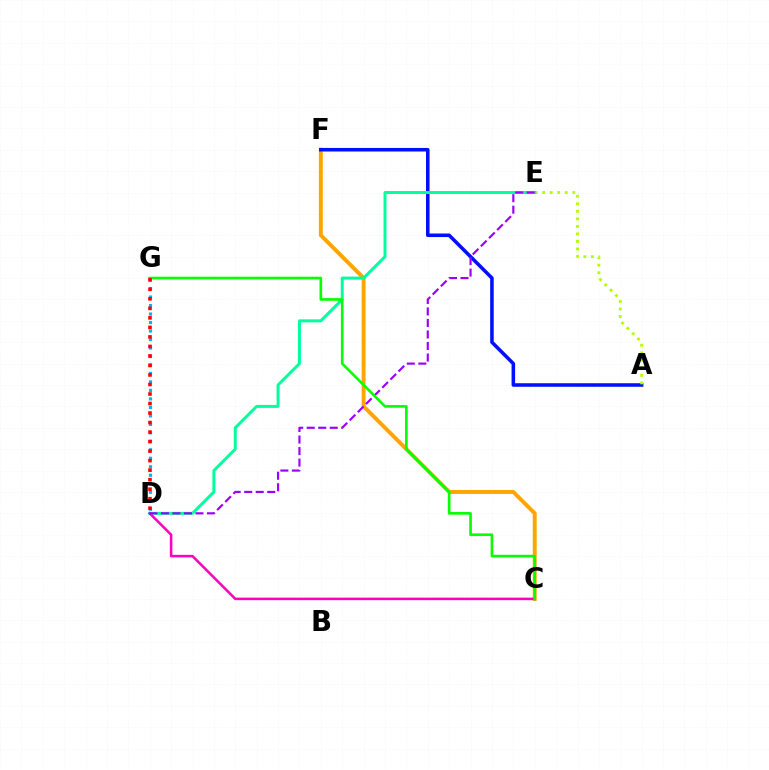{('C', 'F'): [{'color': '#ffa500', 'line_style': 'solid', 'thickness': 2.83}], ('A', 'F'): [{'color': '#0010ff', 'line_style': 'solid', 'thickness': 2.56}], ('A', 'E'): [{'color': '#b3ff00', 'line_style': 'dotted', 'thickness': 2.04}], ('D', 'G'): [{'color': '#00b5ff', 'line_style': 'dotted', 'thickness': 2.31}, {'color': '#ff0000', 'line_style': 'dotted', 'thickness': 2.59}], ('D', 'E'): [{'color': '#00ff9d', 'line_style': 'solid', 'thickness': 2.14}, {'color': '#9b00ff', 'line_style': 'dashed', 'thickness': 1.56}], ('C', 'D'): [{'color': '#ff00bd', 'line_style': 'solid', 'thickness': 1.83}], ('C', 'G'): [{'color': '#08ff00', 'line_style': 'solid', 'thickness': 1.91}]}